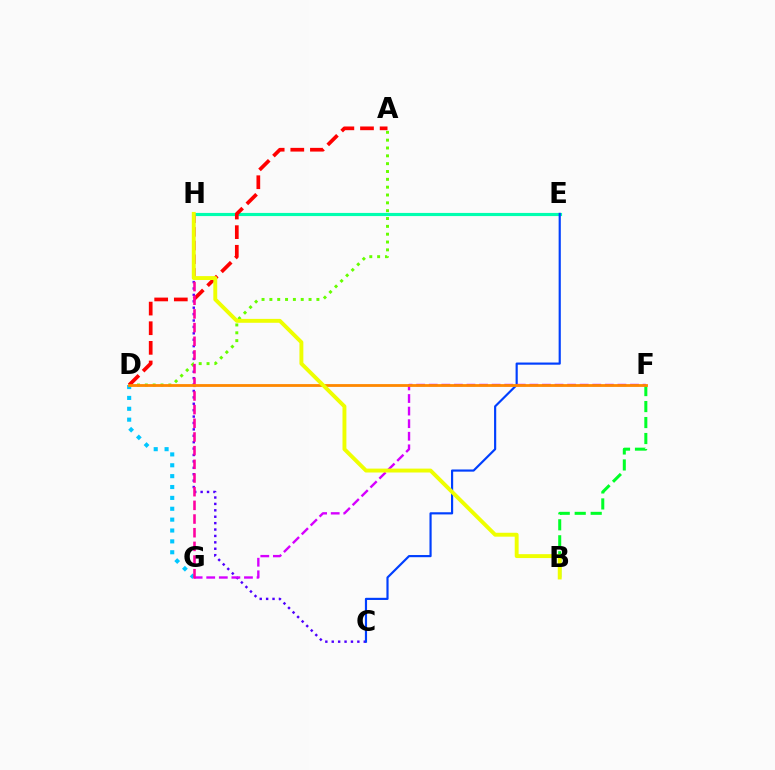{('E', 'H'): [{'color': '#00ffaf', 'line_style': 'solid', 'thickness': 2.27}], ('C', 'H'): [{'color': '#4f00ff', 'line_style': 'dotted', 'thickness': 1.74}], ('D', 'G'): [{'color': '#00c7ff', 'line_style': 'dotted', 'thickness': 2.95}], ('A', 'D'): [{'color': '#66ff00', 'line_style': 'dotted', 'thickness': 2.13}, {'color': '#ff0000', 'line_style': 'dashed', 'thickness': 2.67}], ('C', 'E'): [{'color': '#003fff', 'line_style': 'solid', 'thickness': 1.56}], ('F', 'G'): [{'color': '#d600ff', 'line_style': 'dashed', 'thickness': 1.71}], ('B', 'F'): [{'color': '#00ff27', 'line_style': 'dashed', 'thickness': 2.17}], ('G', 'H'): [{'color': '#ff00a0', 'line_style': 'dashed', 'thickness': 1.86}], ('D', 'F'): [{'color': '#ff8800', 'line_style': 'solid', 'thickness': 2.02}], ('B', 'H'): [{'color': '#eeff00', 'line_style': 'solid', 'thickness': 2.81}]}